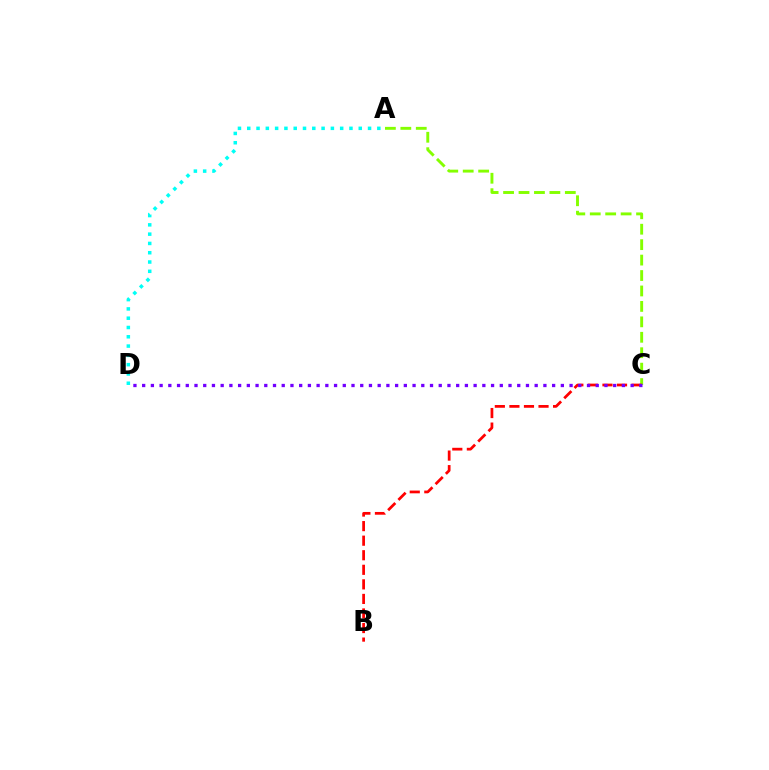{('A', 'C'): [{'color': '#84ff00', 'line_style': 'dashed', 'thickness': 2.1}], ('A', 'D'): [{'color': '#00fff6', 'line_style': 'dotted', 'thickness': 2.52}], ('B', 'C'): [{'color': '#ff0000', 'line_style': 'dashed', 'thickness': 1.98}], ('C', 'D'): [{'color': '#7200ff', 'line_style': 'dotted', 'thickness': 2.37}]}